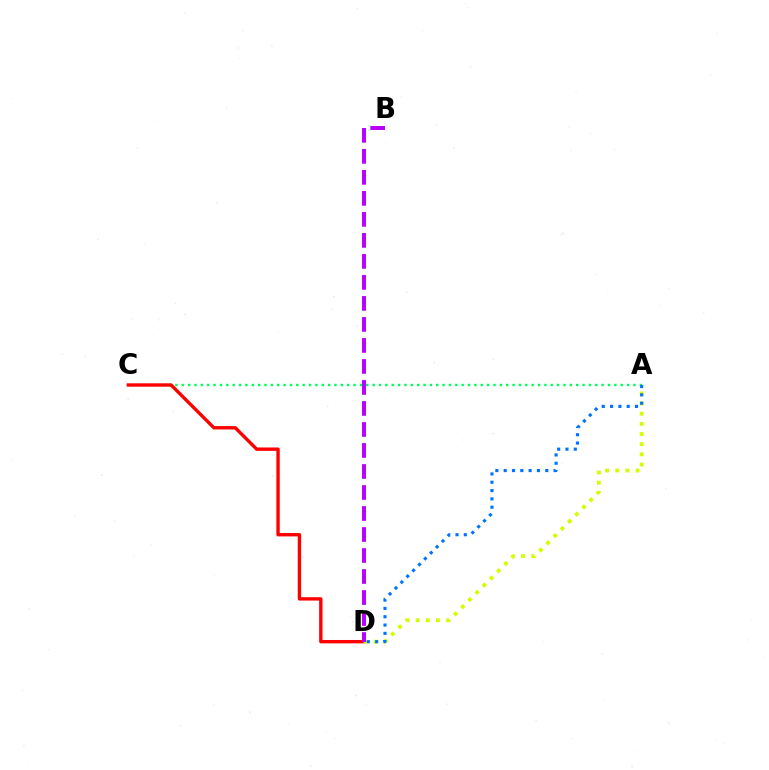{('A', 'C'): [{'color': '#00ff5c', 'line_style': 'dotted', 'thickness': 1.73}], ('C', 'D'): [{'color': '#ff0000', 'line_style': 'solid', 'thickness': 2.42}], ('A', 'D'): [{'color': '#d1ff00', 'line_style': 'dotted', 'thickness': 2.76}, {'color': '#0074ff', 'line_style': 'dotted', 'thickness': 2.26}], ('B', 'D'): [{'color': '#b900ff', 'line_style': 'dashed', 'thickness': 2.85}]}